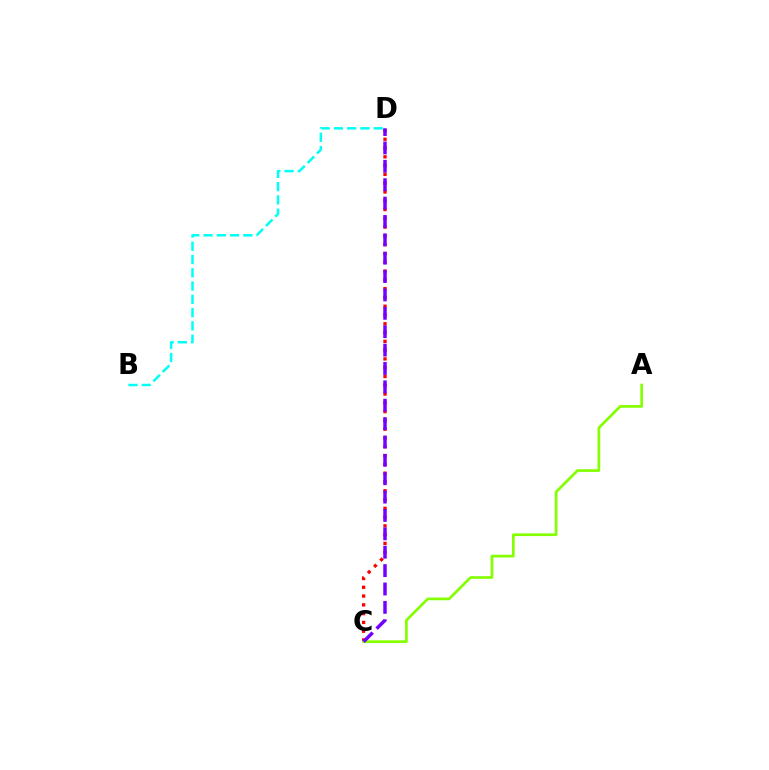{('B', 'D'): [{'color': '#00fff6', 'line_style': 'dashed', 'thickness': 1.8}], ('C', 'D'): [{'color': '#ff0000', 'line_style': 'dotted', 'thickness': 2.39}, {'color': '#7200ff', 'line_style': 'dashed', 'thickness': 2.5}], ('A', 'C'): [{'color': '#84ff00', 'line_style': 'solid', 'thickness': 1.94}]}